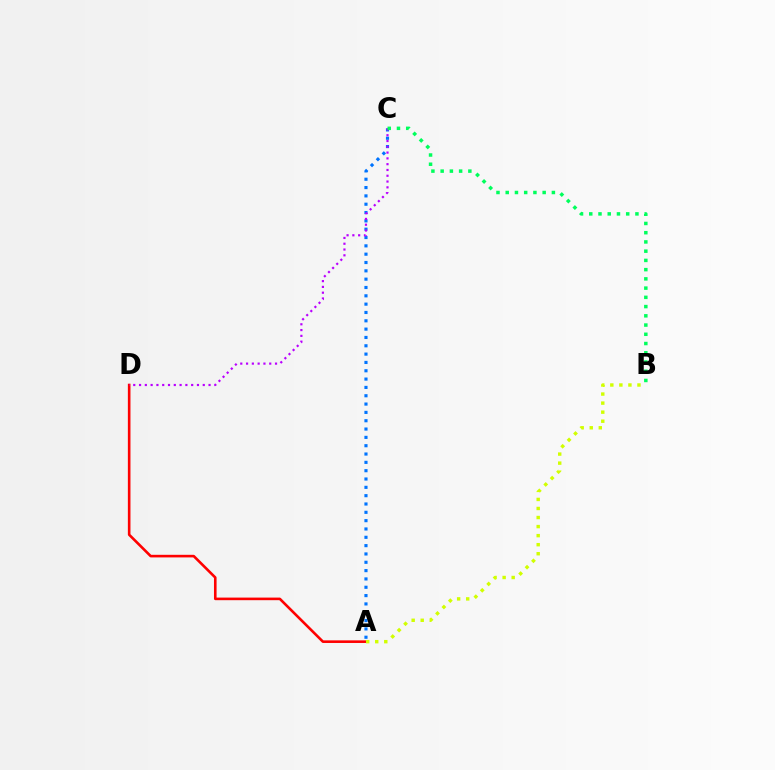{('A', 'C'): [{'color': '#0074ff', 'line_style': 'dotted', 'thickness': 2.26}], ('A', 'D'): [{'color': '#ff0000', 'line_style': 'solid', 'thickness': 1.87}], ('C', 'D'): [{'color': '#b900ff', 'line_style': 'dotted', 'thickness': 1.57}], ('A', 'B'): [{'color': '#d1ff00', 'line_style': 'dotted', 'thickness': 2.46}], ('B', 'C'): [{'color': '#00ff5c', 'line_style': 'dotted', 'thickness': 2.51}]}